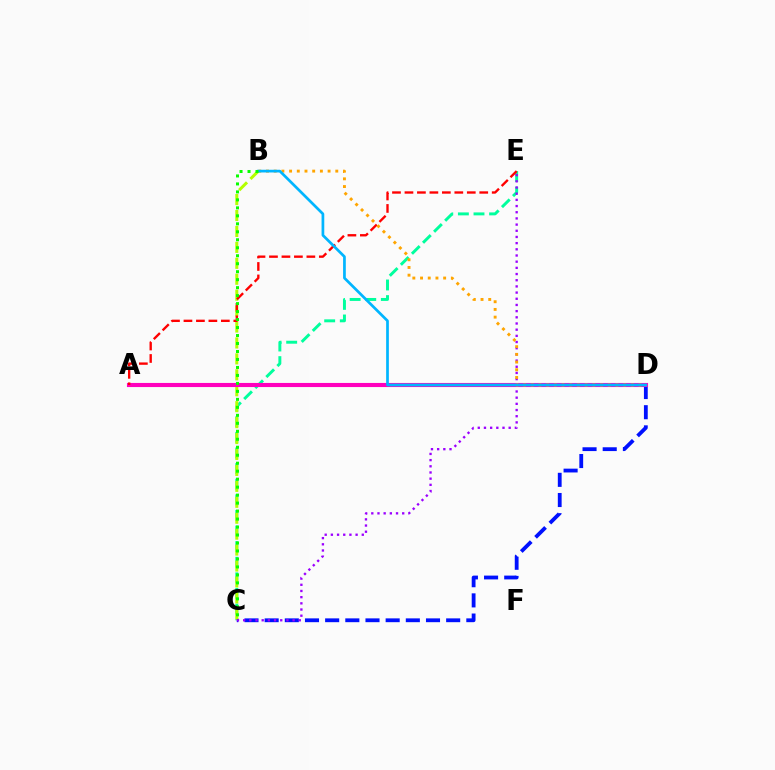{('C', 'E'): [{'color': '#00ff9d', 'line_style': 'dashed', 'thickness': 2.12}, {'color': '#9b00ff', 'line_style': 'dotted', 'thickness': 1.68}], ('C', 'D'): [{'color': '#0010ff', 'line_style': 'dashed', 'thickness': 2.74}], ('B', 'C'): [{'color': '#b3ff00', 'line_style': 'dashed', 'thickness': 2.16}, {'color': '#08ff00', 'line_style': 'dotted', 'thickness': 2.17}], ('A', 'D'): [{'color': '#ff00bd', 'line_style': 'solid', 'thickness': 2.96}], ('A', 'E'): [{'color': '#ff0000', 'line_style': 'dashed', 'thickness': 1.69}], ('B', 'D'): [{'color': '#ffa500', 'line_style': 'dotted', 'thickness': 2.09}, {'color': '#00b5ff', 'line_style': 'solid', 'thickness': 1.95}]}